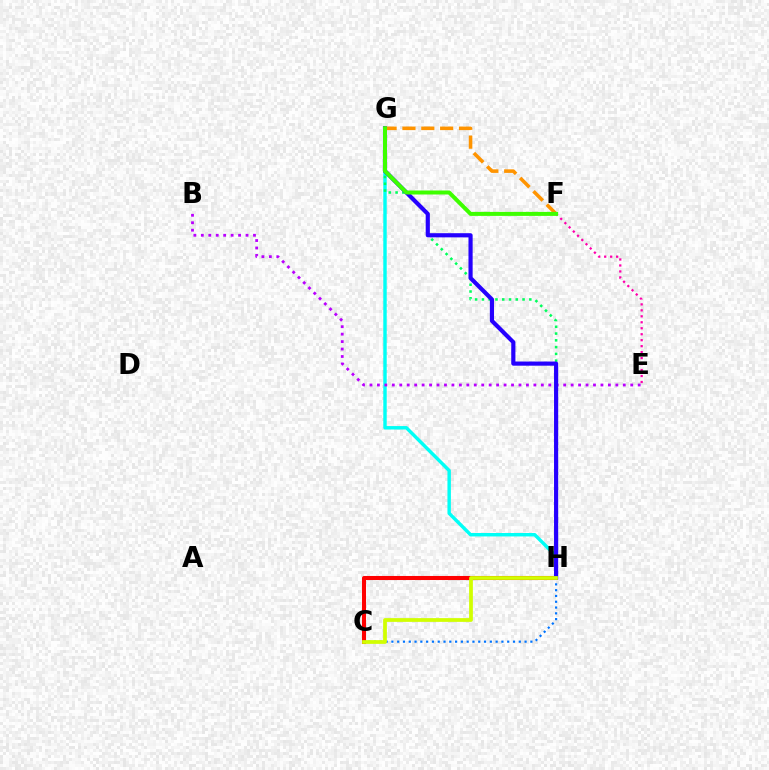{('G', 'H'): [{'color': '#00fff6', 'line_style': 'solid', 'thickness': 2.47}, {'color': '#00ff5c', 'line_style': 'dotted', 'thickness': 1.84}, {'color': '#2500ff', 'line_style': 'solid', 'thickness': 3.0}], ('B', 'E'): [{'color': '#b900ff', 'line_style': 'dotted', 'thickness': 2.02}], ('C', 'H'): [{'color': '#ff0000', 'line_style': 'solid', 'thickness': 2.92}, {'color': '#0074ff', 'line_style': 'dotted', 'thickness': 1.57}, {'color': '#d1ff00', 'line_style': 'solid', 'thickness': 2.69}], ('E', 'F'): [{'color': '#ff00ac', 'line_style': 'dotted', 'thickness': 1.62}], ('F', 'G'): [{'color': '#ff9400', 'line_style': 'dashed', 'thickness': 2.56}, {'color': '#3dff00', 'line_style': 'solid', 'thickness': 2.88}]}